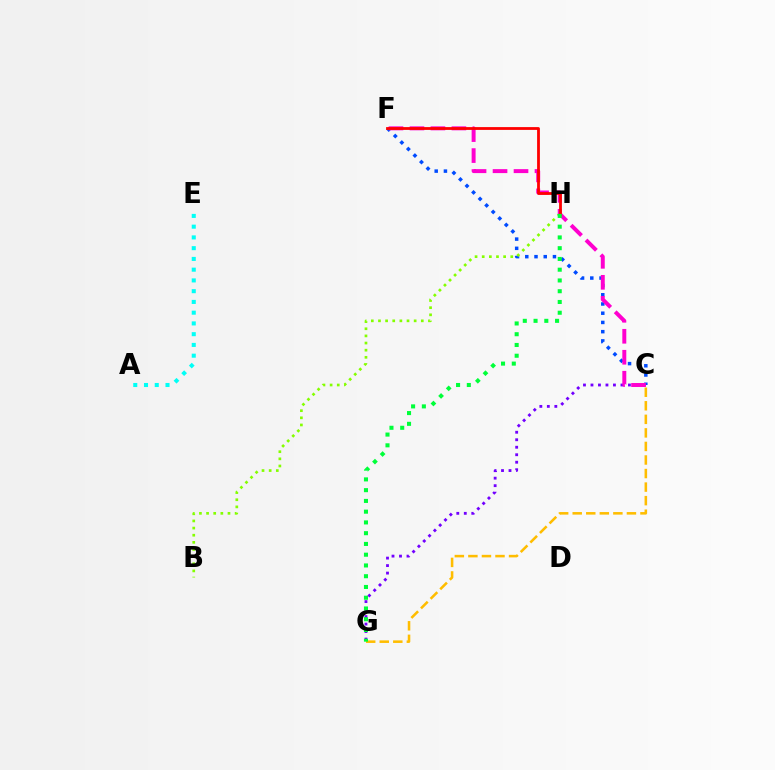{('A', 'E'): [{'color': '#00fff6', 'line_style': 'dotted', 'thickness': 2.92}], ('C', 'G'): [{'color': '#7200ff', 'line_style': 'dotted', 'thickness': 2.04}, {'color': '#ffbd00', 'line_style': 'dashed', 'thickness': 1.84}], ('C', 'F'): [{'color': '#004bff', 'line_style': 'dotted', 'thickness': 2.51}, {'color': '#ff00cf', 'line_style': 'dashed', 'thickness': 2.85}], ('B', 'H'): [{'color': '#84ff00', 'line_style': 'dotted', 'thickness': 1.94}], ('F', 'H'): [{'color': '#ff0000', 'line_style': 'solid', 'thickness': 2.02}], ('G', 'H'): [{'color': '#00ff39', 'line_style': 'dotted', 'thickness': 2.92}]}